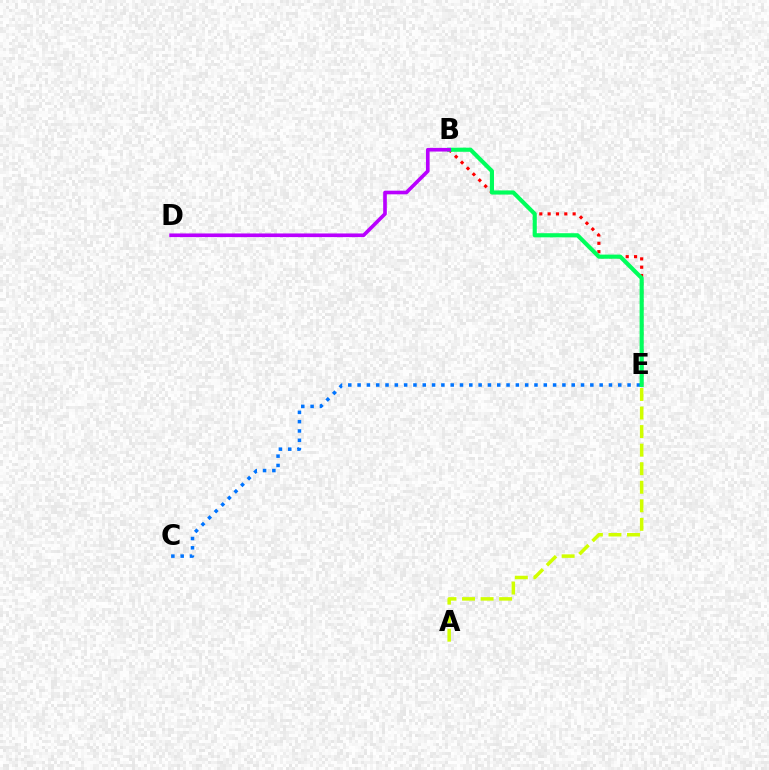{('C', 'E'): [{'color': '#0074ff', 'line_style': 'dotted', 'thickness': 2.53}], ('B', 'E'): [{'color': '#ff0000', 'line_style': 'dotted', 'thickness': 2.26}, {'color': '#00ff5c', 'line_style': 'solid', 'thickness': 2.97}], ('B', 'D'): [{'color': '#b900ff', 'line_style': 'solid', 'thickness': 2.62}], ('A', 'E'): [{'color': '#d1ff00', 'line_style': 'dashed', 'thickness': 2.52}]}